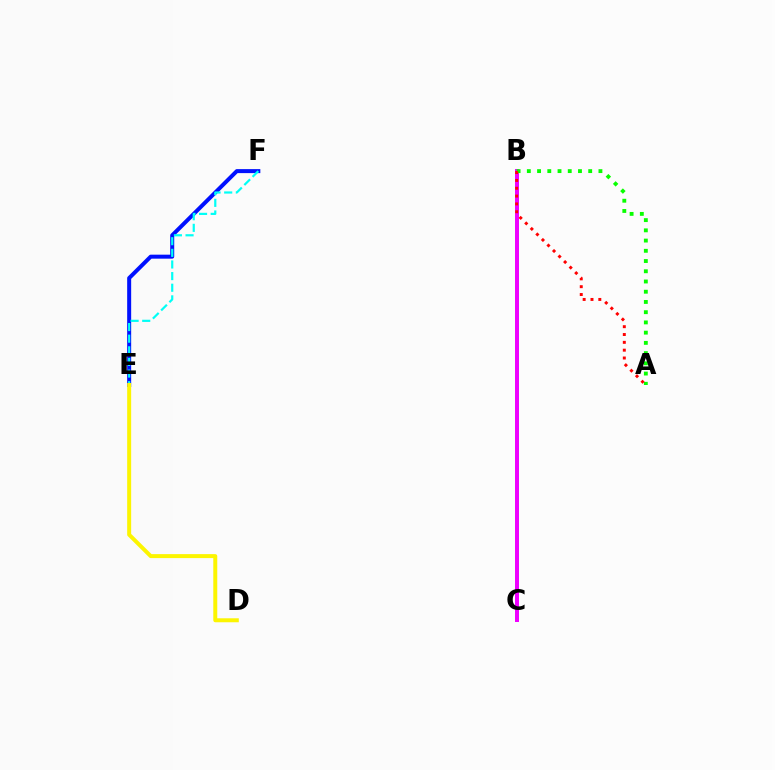{('B', 'C'): [{'color': '#ee00ff', 'line_style': 'solid', 'thickness': 2.86}], ('E', 'F'): [{'color': '#0010ff', 'line_style': 'solid', 'thickness': 2.88}, {'color': '#00fff6', 'line_style': 'dashed', 'thickness': 1.58}], ('A', 'B'): [{'color': '#08ff00', 'line_style': 'dotted', 'thickness': 2.78}, {'color': '#ff0000', 'line_style': 'dotted', 'thickness': 2.13}], ('D', 'E'): [{'color': '#fcf500', 'line_style': 'solid', 'thickness': 2.86}]}